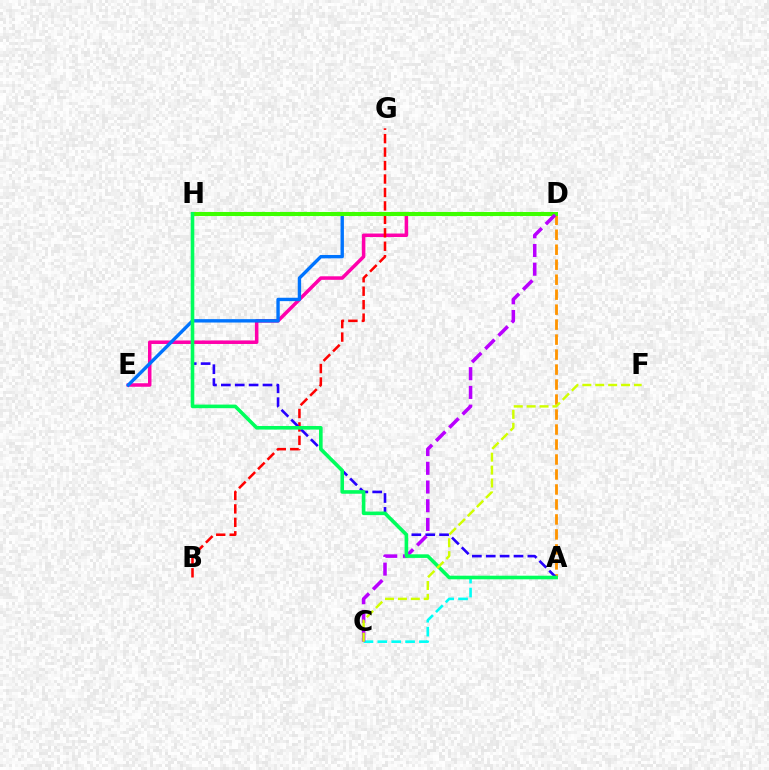{('D', 'E'): [{'color': '#ff00ac', 'line_style': 'solid', 'thickness': 2.53}, {'color': '#0074ff', 'line_style': 'solid', 'thickness': 2.43}], ('B', 'G'): [{'color': '#ff0000', 'line_style': 'dashed', 'thickness': 1.83}], ('A', 'C'): [{'color': '#00fff6', 'line_style': 'dashed', 'thickness': 1.88}], ('A', 'D'): [{'color': '#ff9400', 'line_style': 'dashed', 'thickness': 2.04}], ('A', 'H'): [{'color': '#2500ff', 'line_style': 'dashed', 'thickness': 1.89}, {'color': '#00ff5c', 'line_style': 'solid', 'thickness': 2.59}], ('D', 'H'): [{'color': '#3dff00', 'line_style': 'solid', 'thickness': 2.94}], ('C', 'D'): [{'color': '#b900ff', 'line_style': 'dashed', 'thickness': 2.54}], ('C', 'F'): [{'color': '#d1ff00', 'line_style': 'dashed', 'thickness': 1.75}]}